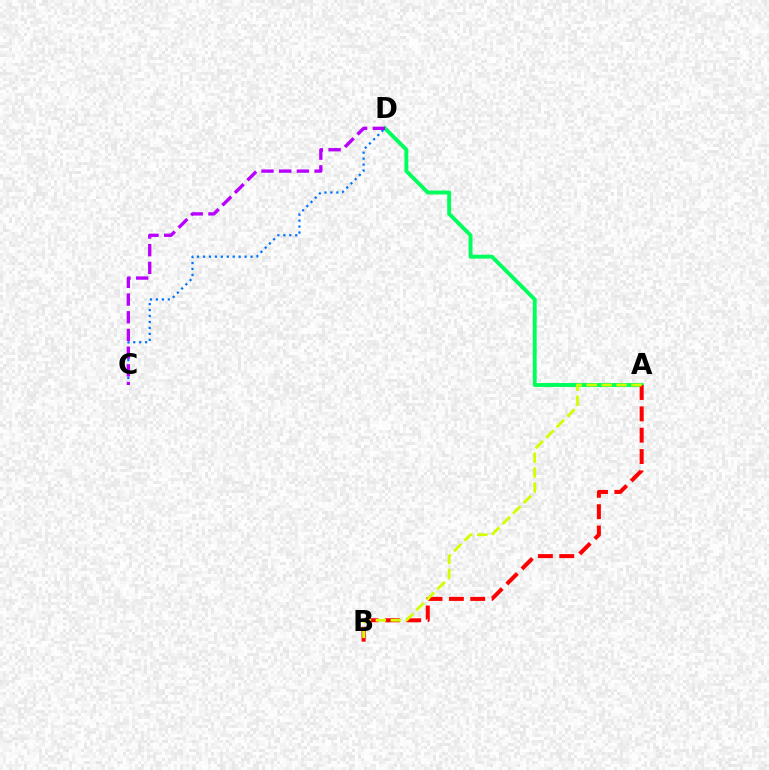{('C', 'D'): [{'color': '#0074ff', 'line_style': 'dotted', 'thickness': 1.62}, {'color': '#b900ff', 'line_style': 'dashed', 'thickness': 2.4}], ('A', 'D'): [{'color': '#00ff5c', 'line_style': 'solid', 'thickness': 2.81}], ('A', 'B'): [{'color': '#ff0000', 'line_style': 'dashed', 'thickness': 2.9}, {'color': '#d1ff00', 'line_style': 'dashed', 'thickness': 2.03}]}